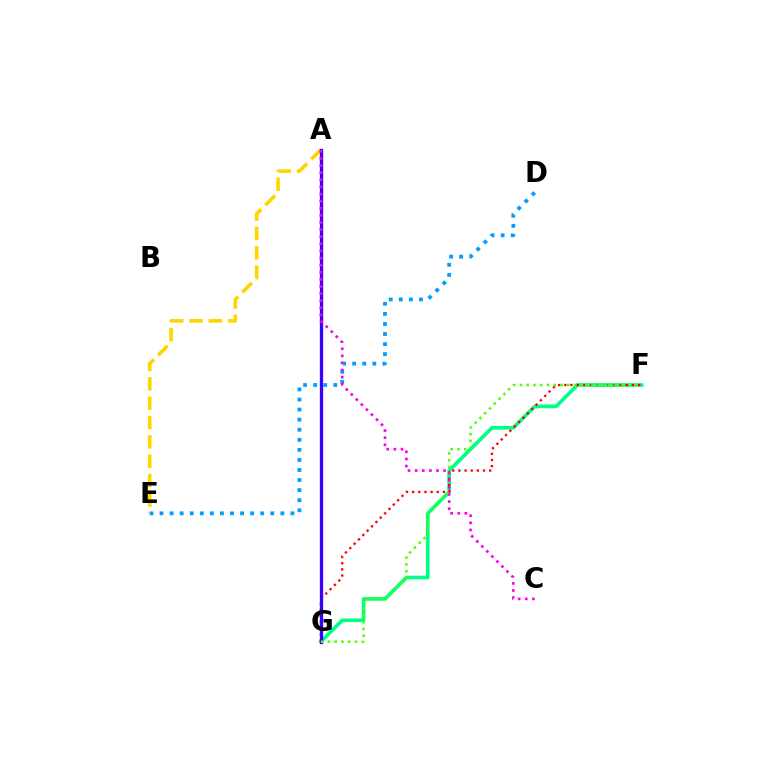{('F', 'G'): [{'color': '#00ff86', 'line_style': 'solid', 'thickness': 2.64}, {'color': '#ff0000', 'line_style': 'dotted', 'thickness': 1.67}, {'color': '#4fff00', 'line_style': 'dotted', 'thickness': 1.84}], ('A', 'E'): [{'color': '#ffd500', 'line_style': 'dashed', 'thickness': 2.63}], ('A', 'G'): [{'color': '#3700ff', 'line_style': 'solid', 'thickness': 2.38}], ('D', 'E'): [{'color': '#009eff', 'line_style': 'dotted', 'thickness': 2.74}], ('A', 'C'): [{'color': '#ff00ed', 'line_style': 'dotted', 'thickness': 1.93}]}